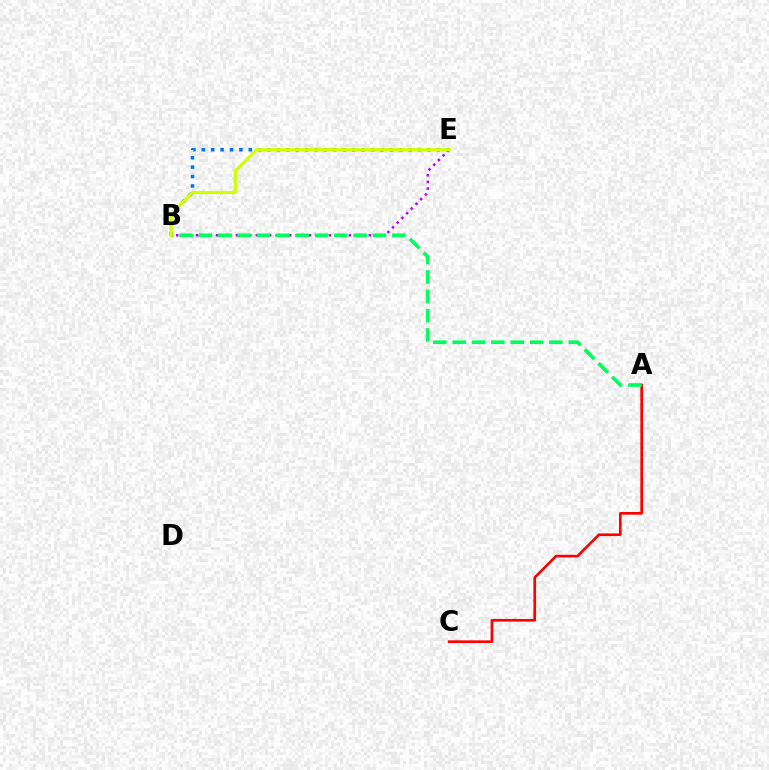{('A', 'C'): [{'color': '#ff0000', 'line_style': 'solid', 'thickness': 1.9}], ('B', 'E'): [{'color': '#b900ff', 'line_style': 'dotted', 'thickness': 1.8}, {'color': '#0074ff', 'line_style': 'dotted', 'thickness': 2.55}, {'color': '#d1ff00', 'line_style': 'solid', 'thickness': 2.3}], ('A', 'B'): [{'color': '#00ff5c', 'line_style': 'dashed', 'thickness': 2.63}]}